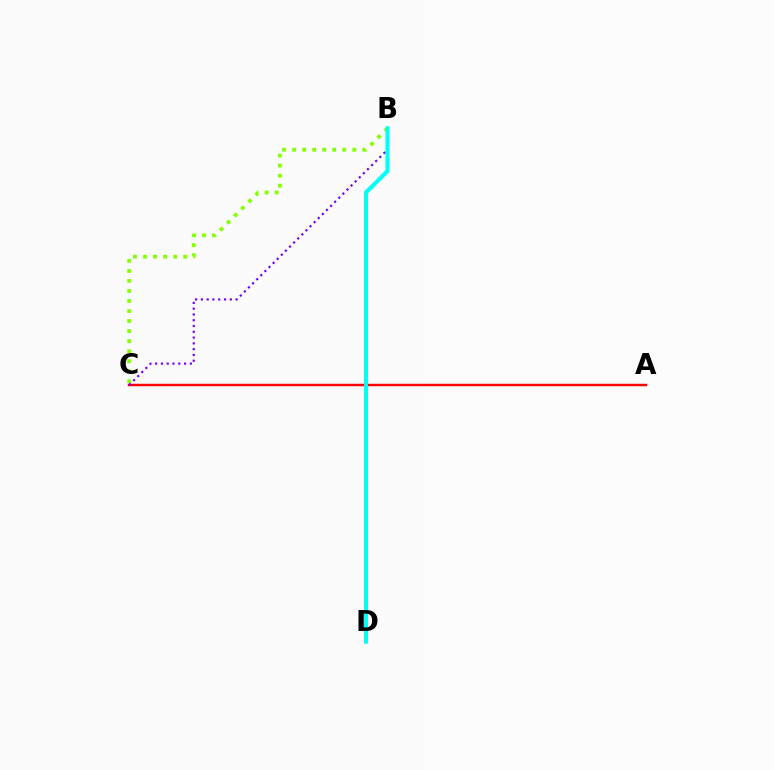{('A', 'C'): [{'color': '#ff0000', 'line_style': 'solid', 'thickness': 1.77}], ('B', 'C'): [{'color': '#84ff00', 'line_style': 'dotted', 'thickness': 2.73}, {'color': '#7200ff', 'line_style': 'dotted', 'thickness': 1.57}], ('B', 'D'): [{'color': '#00fff6', 'line_style': 'solid', 'thickness': 2.91}]}